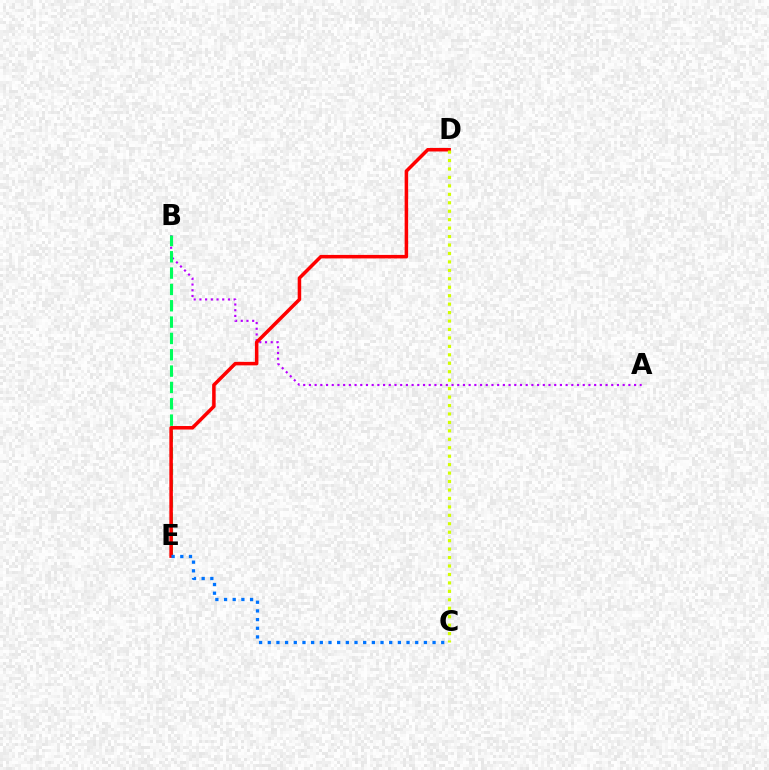{('A', 'B'): [{'color': '#b900ff', 'line_style': 'dotted', 'thickness': 1.55}], ('B', 'E'): [{'color': '#00ff5c', 'line_style': 'dashed', 'thickness': 2.22}], ('D', 'E'): [{'color': '#ff0000', 'line_style': 'solid', 'thickness': 2.53}], ('C', 'D'): [{'color': '#d1ff00', 'line_style': 'dotted', 'thickness': 2.3}], ('C', 'E'): [{'color': '#0074ff', 'line_style': 'dotted', 'thickness': 2.36}]}